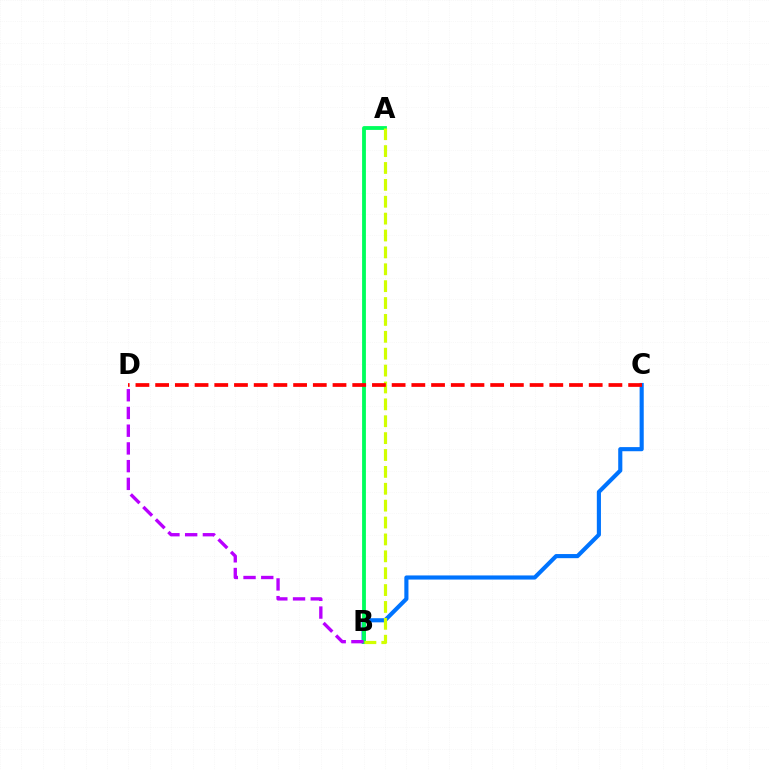{('B', 'C'): [{'color': '#0074ff', 'line_style': 'solid', 'thickness': 2.97}], ('A', 'B'): [{'color': '#00ff5c', 'line_style': 'solid', 'thickness': 2.75}, {'color': '#d1ff00', 'line_style': 'dashed', 'thickness': 2.29}], ('B', 'D'): [{'color': '#b900ff', 'line_style': 'dashed', 'thickness': 2.41}], ('C', 'D'): [{'color': '#ff0000', 'line_style': 'dashed', 'thickness': 2.68}]}